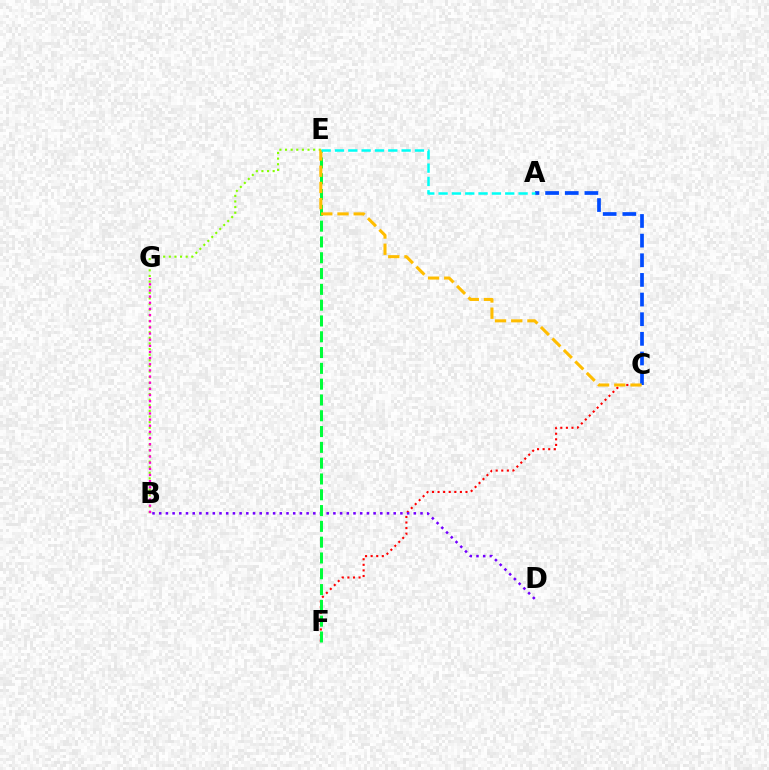{('A', 'C'): [{'color': '#004bff', 'line_style': 'dashed', 'thickness': 2.67}], ('B', 'E'): [{'color': '#84ff00', 'line_style': 'dotted', 'thickness': 1.53}], ('C', 'F'): [{'color': '#ff0000', 'line_style': 'dotted', 'thickness': 1.52}], ('B', 'G'): [{'color': '#ff00cf', 'line_style': 'dotted', 'thickness': 1.67}], ('B', 'D'): [{'color': '#7200ff', 'line_style': 'dotted', 'thickness': 1.82}], ('E', 'F'): [{'color': '#00ff39', 'line_style': 'dashed', 'thickness': 2.15}], ('C', 'E'): [{'color': '#ffbd00', 'line_style': 'dashed', 'thickness': 2.2}], ('A', 'E'): [{'color': '#00fff6', 'line_style': 'dashed', 'thickness': 1.81}]}